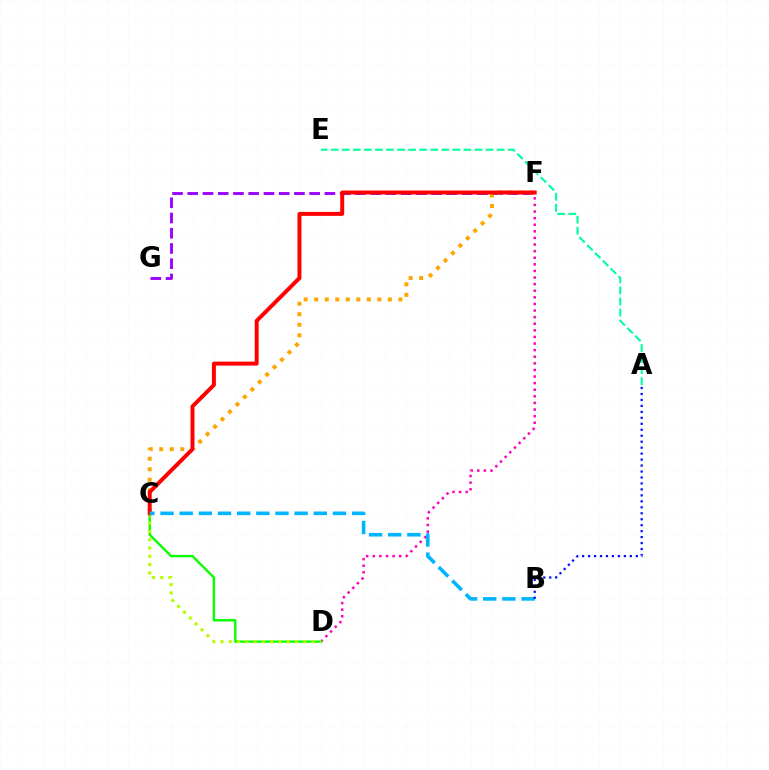{('F', 'G'): [{'color': '#9b00ff', 'line_style': 'dashed', 'thickness': 2.07}], ('D', 'F'): [{'color': '#ff00bd', 'line_style': 'dotted', 'thickness': 1.79}], ('A', 'E'): [{'color': '#00ff9d', 'line_style': 'dashed', 'thickness': 1.5}], ('C', 'F'): [{'color': '#ffa500', 'line_style': 'dotted', 'thickness': 2.86}, {'color': '#ff0000', 'line_style': 'solid', 'thickness': 2.85}], ('C', 'D'): [{'color': '#08ff00', 'line_style': 'solid', 'thickness': 1.72}, {'color': '#b3ff00', 'line_style': 'dotted', 'thickness': 2.25}], ('B', 'C'): [{'color': '#00b5ff', 'line_style': 'dashed', 'thickness': 2.6}], ('A', 'B'): [{'color': '#0010ff', 'line_style': 'dotted', 'thickness': 1.62}]}